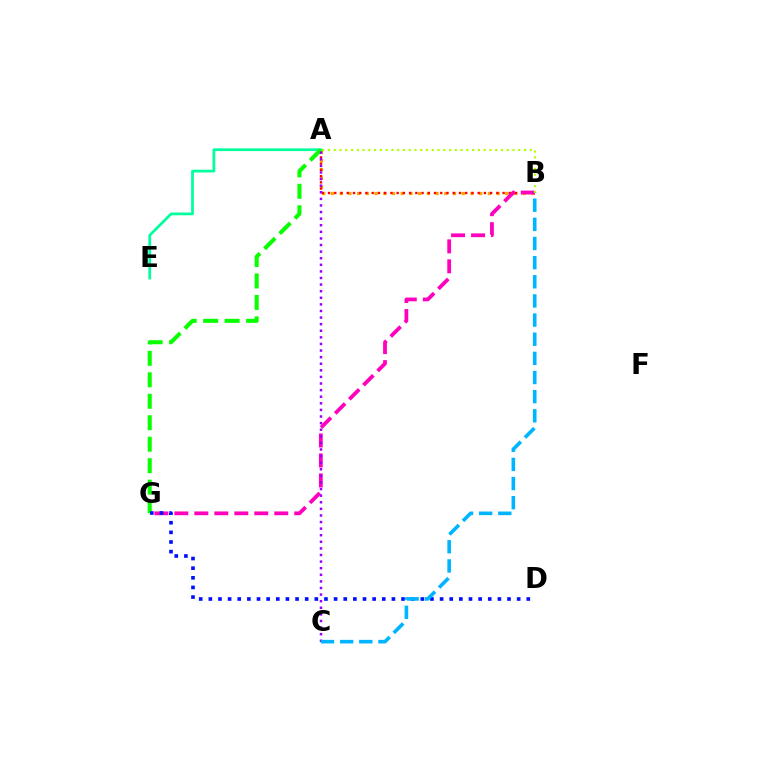{('A', 'B'): [{'color': '#ffa500', 'line_style': 'dotted', 'thickness': 2.37}, {'color': '#ff0000', 'line_style': 'dotted', 'thickness': 1.69}, {'color': '#b3ff00', 'line_style': 'dotted', 'thickness': 1.57}], ('A', 'E'): [{'color': '#00ff9d', 'line_style': 'solid', 'thickness': 1.97}], ('A', 'G'): [{'color': '#08ff00', 'line_style': 'dashed', 'thickness': 2.92}], ('B', 'G'): [{'color': '#ff00bd', 'line_style': 'dashed', 'thickness': 2.71}], ('D', 'G'): [{'color': '#0010ff', 'line_style': 'dotted', 'thickness': 2.62}], ('A', 'C'): [{'color': '#9b00ff', 'line_style': 'dotted', 'thickness': 1.79}], ('B', 'C'): [{'color': '#00b5ff', 'line_style': 'dashed', 'thickness': 2.6}]}